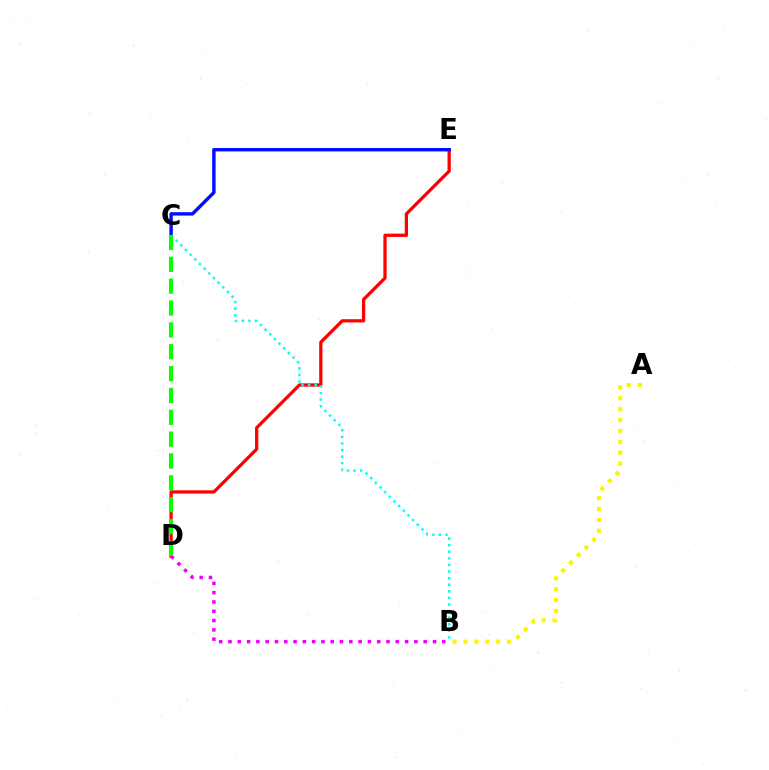{('D', 'E'): [{'color': '#ff0000', 'line_style': 'solid', 'thickness': 2.35}], ('C', 'E'): [{'color': '#0010ff', 'line_style': 'solid', 'thickness': 2.46}], ('B', 'D'): [{'color': '#ee00ff', 'line_style': 'dotted', 'thickness': 2.53}], ('A', 'B'): [{'color': '#fcf500', 'line_style': 'dotted', 'thickness': 2.95}], ('B', 'C'): [{'color': '#00fff6', 'line_style': 'dotted', 'thickness': 1.79}], ('C', 'D'): [{'color': '#08ff00', 'line_style': 'dashed', 'thickness': 2.97}]}